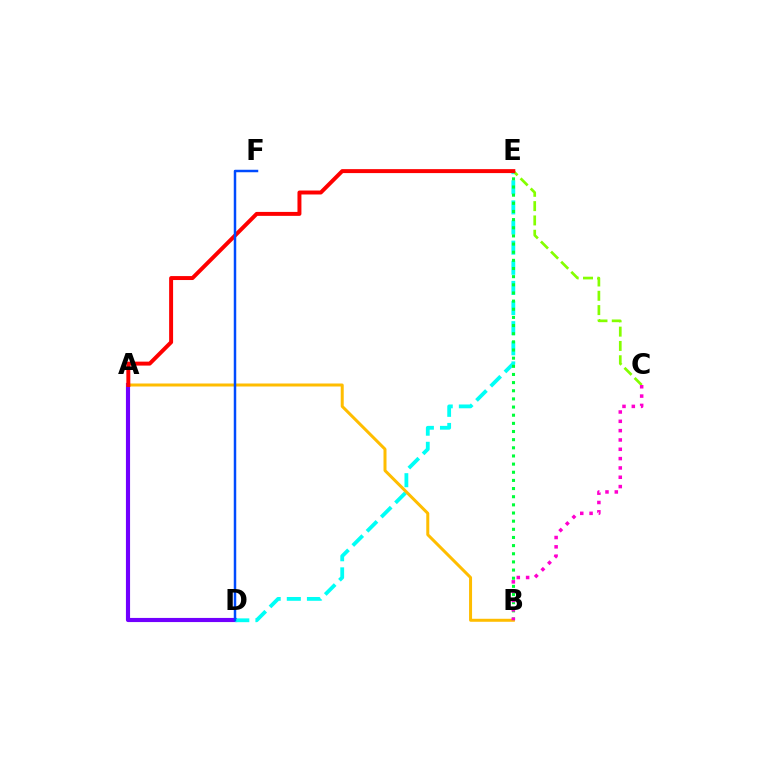{('A', 'D'): [{'color': '#7200ff', 'line_style': 'solid', 'thickness': 2.98}], ('D', 'E'): [{'color': '#00fff6', 'line_style': 'dashed', 'thickness': 2.73}], ('B', 'E'): [{'color': '#00ff39', 'line_style': 'dotted', 'thickness': 2.21}], ('C', 'E'): [{'color': '#84ff00', 'line_style': 'dashed', 'thickness': 1.94}], ('A', 'B'): [{'color': '#ffbd00', 'line_style': 'solid', 'thickness': 2.16}], ('A', 'E'): [{'color': '#ff0000', 'line_style': 'solid', 'thickness': 2.85}], ('B', 'C'): [{'color': '#ff00cf', 'line_style': 'dotted', 'thickness': 2.53}], ('D', 'F'): [{'color': '#004bff', 'line_style': 'solid', 'thickness': 1.79}]}